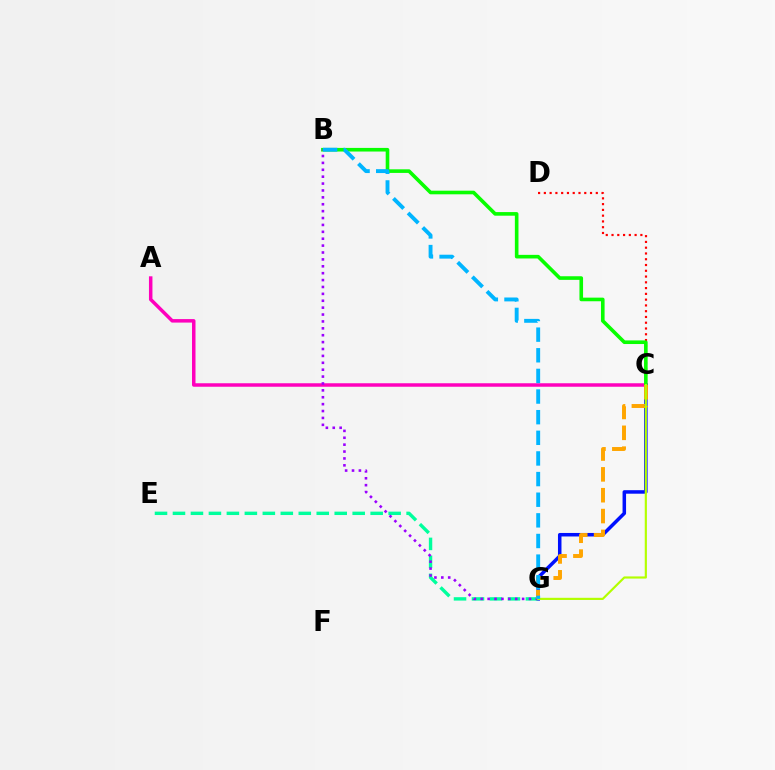{('C', 'G'): [{'color': '#0010ff', 'line_style': 'solid', 'thickness': 2.53}, {'color': '#ffa500', 'line_style': 'dashed', 'thickness': 2.83}, {'color': '#b3ff00', 'line_style': 'solid', 'thickness': 1.56}], ('C', 'D'): [{'color': '#ff0000', 'line_style': 'dotted', 'thickness': 1.57}], ('A', 'C'): [{'color': '#ff00bd', 'line_style': 'solid', 'thickness': 2.51}], ('B', 'C'): [{'color': '#08ff00', 'line_style': 'solid', 'thickness': 2.6}], ('E', 'G'): [{'color': '#00ff9d', 'line_style': 'dashed', 'thickness': 2.44}], ('B', 'G'): [{'color': '#9b00ff', 'line_style': 'dotted', 'thickness': 1.87}, {'color': '#00b5ff', 'line_style': 'dashed', 'thickness': 2.8}]}